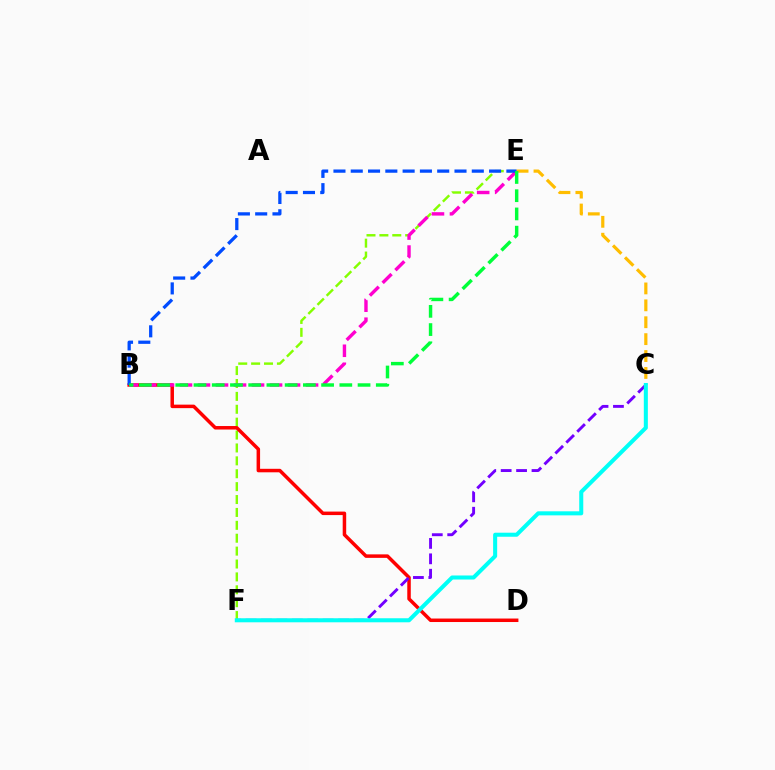{('E', 'F'): [{'color': '#84ff00', 'line_style': 'dashed', 'thickness': 1.75}], ('B', 'D'): [{'color': '#ff0000', 'line_style': 'solid', 'thickness': 2.52}], ('C', 'F'): [{'color': '#7200ff', 'line_style': 'dashed', 'thickness': 2.09}, {'color': '#00fff6', 'line_style': 'solid', 'thickness': 2.91}], ('B', 'E'): [{'color': '#ff00cf', 'line_style': 'dashed', 'thickness': 2.45}, {'color': '#004bff', 'line_style': 'dashed', 'thickness': 2.35}, {'color': '#00ff39', 'line_style': 'dashed', 'thickness': 2.48}], ('C', 'E'): [{'color': '#ffbd00', 'line_style': 'dashed', 'thickness': 2.3}]}